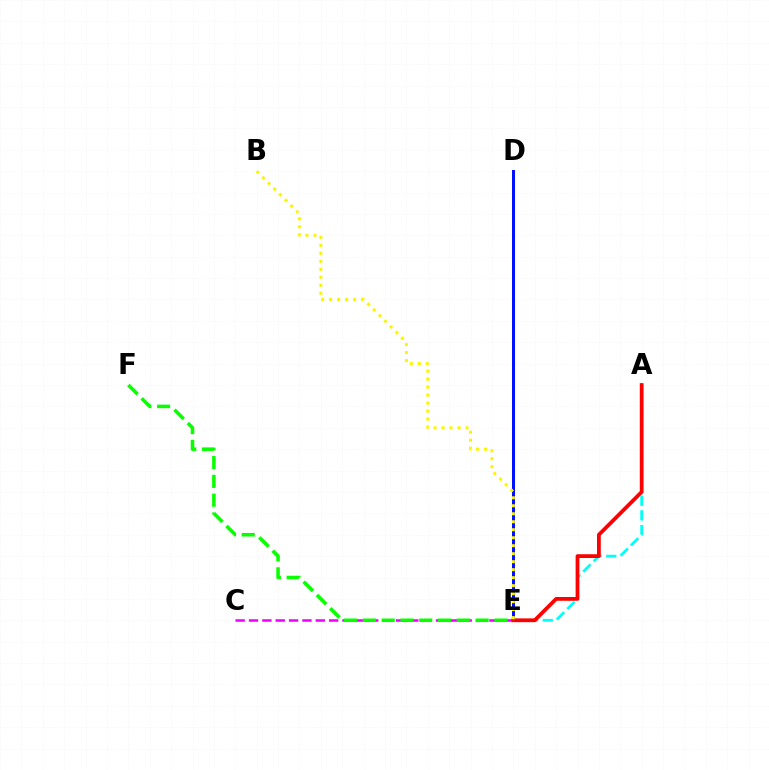{('C', 'E'): [{'color': '#ee00ff', 'line_style': 'dashed', 'thickness': 1.81}], ('D', 'E'): [{'color': '#0010ff', 'line_style': 'solid', 'thickness': 2.15}], ('A', 'E'): [{'color': '#00fff6', 'line_style': 'dashed', 'thickness': 1.99}, {'color': '#ff0000', 'line_style': 'solid', 'thickness': 2.71}], ('E', 'F'): [{'color': '#08ff00', 'line_style': 'dashed', 'thickness': 2.55}], ('B', 'E'): [{'color': '#fcf500', 'line_style': 'dotted', 'thickness': 2.17}]}